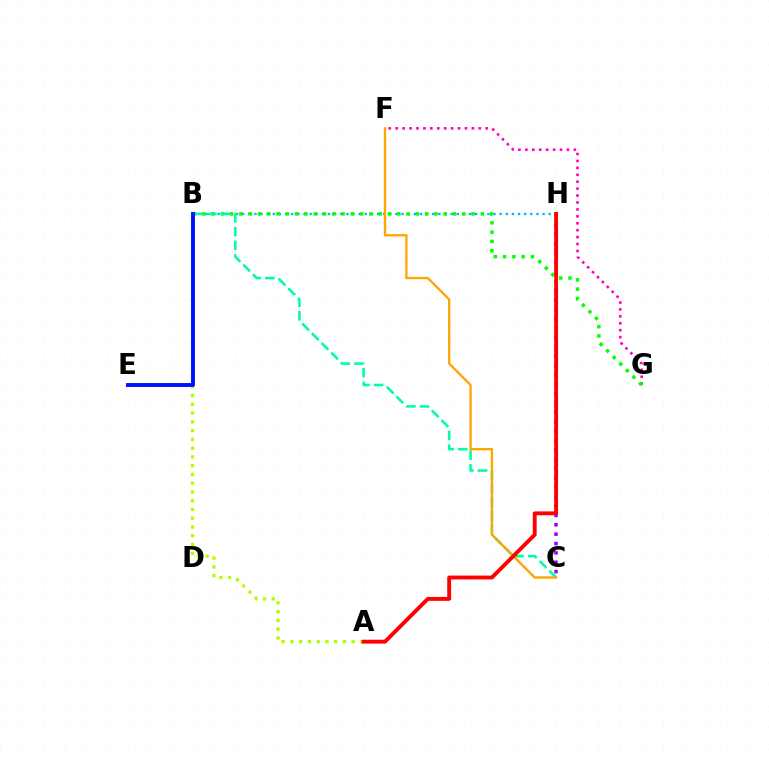{('A', 'B'): [{'color': '#b3ff00', 'line_style': 'dotted', 'thickness': 2.38}], ('B', 'H'): [{'color': '#00b5ff', 'line_style': 'dotted', 'thickness': 1.67}], ('C', 'H'): [{'color': '#9b00ff', 'line_style': 'dotted', 'thickness': 2.54}], ('F', 'G'): [{'color': '#ff00bd', 'line_style': 'dotted', 'thickness': 1.88}], ('B', 'G'): [{'color': '#08ff00', 'line_style': 'dotted', 'thickness': 2.52}], ('B', 'C'): [{'color': '#00ff9d', 'line_style': 'dashed', 'thickness': 1.86}], ('B', 'E'): [{'color': '#0010ff', 'line_style': 'solid', 'thickness': 2.82}], ('C', 'F'): [{'color': '#ffa500', 'line_style': 'solid', 'thickness': 1.68}], ('A', 'H'): [{'color': '#ff0000', 'line_style': 'solid', 'thickness': 2.79}]}